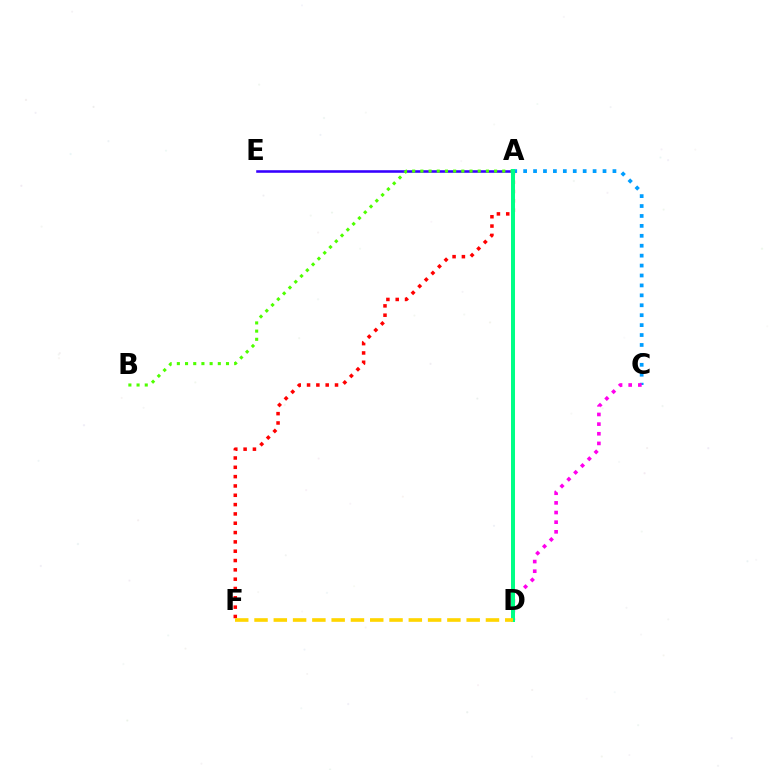{('A', 'C'): [{'color': '#009eff', 'line_style': 'dotted', 'thickness': 2.7}], ('C', 'D'): [{'color': '#ff00ed', 'line_style': 'dotted', 'thickness': 2.62}], ('A', 'E'): [{'color': '#3700ff', 'line_style': 'solid', 'thickness': 1.85}], ('A', 'F'): [{'color': '#ff0000', 'line_style': 'dotted', 'thickness': 2.53}], ('A', 'B'): [{'color': '#4fff00', 'line_style': 'dotted', 'thickness': 2.23}], ('A', 'D'): [{'color': '#00ff86', 'line_style': 'solid', 'thickness': 2.87}], ('D', 'F'): [{'color': '#ffd500', 'line_style': 'dashed', 'thickness': 2.62}]}